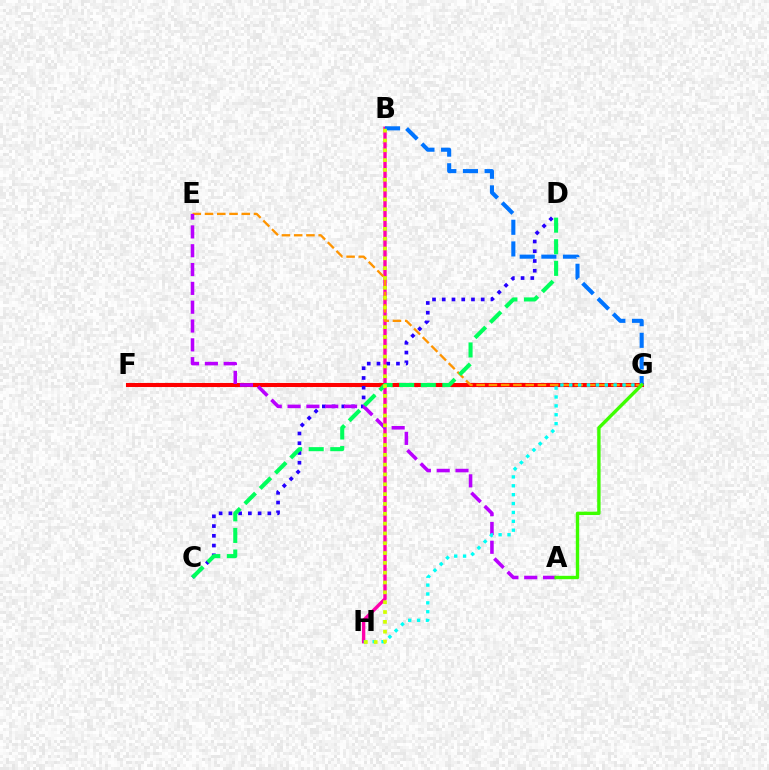{('B', 'H'): [{'color': '#ff00ac', 'line_style': 'solid', 'thickness': 2.43}, {'color': '#d1ff00', 'line_style': 'dotted', 'thickness': 2.67}], ('F', 'G'): [{'color': '#ff0000', 'line_style': 'solid', 'thickness': 2.94}], ('C', 'D'): [{'color': '#2500ff', 'line_style': 'dotted', 'thickness': 2.65}, {'color': '#00ff5c', 'line_style': 'dashed', 'thickness': 2.93}], ('E', 'G'): [{'color': '#ff9400', 'line_style': 'dashed', 'thickness': 1.66}], ('A', 'E'): [{'color': '#b900ff', 'line_style': 'dashed', 'thickness': 2.56}], ('B', 'G'): [{'color': '#0074ff', 'line_style': 'dashed', 'thickness': 2.94}], ('G', 'H'): [{'color': '#00fff6', 'line_style': 'dotted', 'thickness': 2.41}], ('A', 'G'): [{'color': '#3dff00', 'line_style': 'solid', 'thickness': 2.43}]}